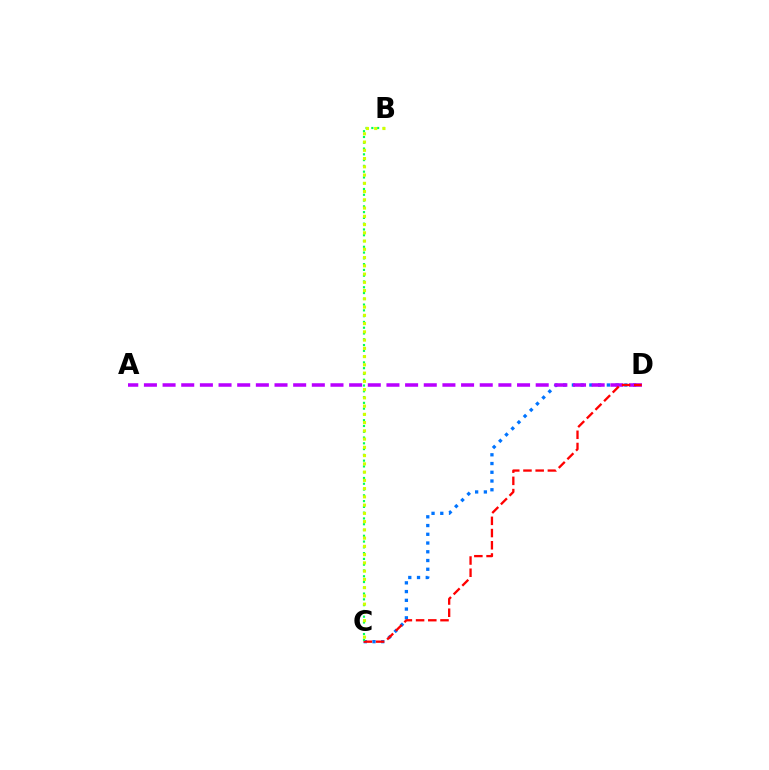{('C', 'D'): [{'color': '#0074ff', 'line_style': 'dotted', 'thickness': 2.38}, {'color': '#ff0000', 'line_style': 'dashed', 'thickness': 1.66}], ('A', 'D'): [{'color': '#b900ff', 'line_style': 'dashed', 'thickness': 2.53}], ('B', 'C'): [{'color': '#00ff5c', 'line_style': 'dotted', 'thickness': 1.57}, {'color': '#d1ff00', 'line_style': 'dotted', 'thickness': 2.24}]}